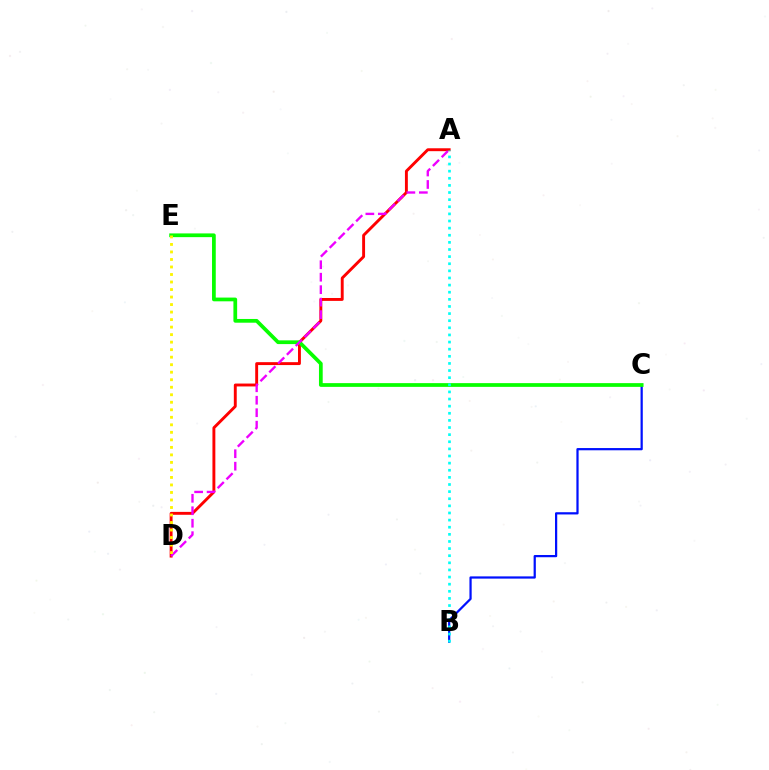{('B', 'C'): [{'color': '#0010ff', 'line_style': 'solid', 'thickness': 1.61}], ('A', 'D'): [{'color': '#ff0000', 'line_style': 'solid', 'thickness': 2.09}, {'color': '#ee00ff', 'line_style': 'dashed', 'thickness': 1.69}], ('C', 'E'): [{'color': '#08ff00', 'line_style': 'solid', 'thickness': 2.69}], ('A', 'B'): [{'color': '#00fff6', 'line_style': 'dotted', 'thickness': 1.93}], ('D', 'E'): [{'color': '#fcf500', 'line_style': 'dotted', 'thickness': 2.04}]}